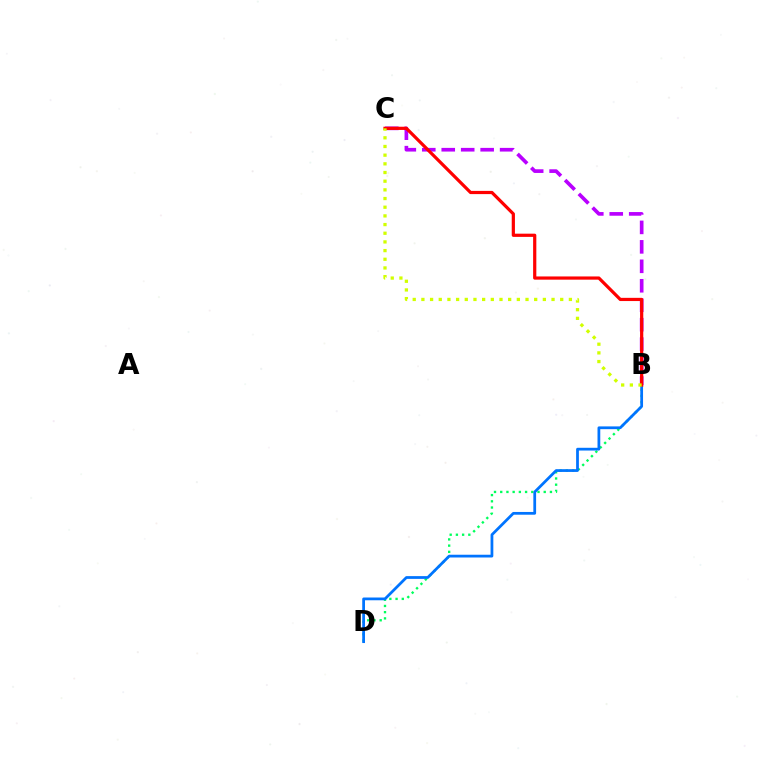{('B', 'D'): [{'color': '#00ff5c', 'line_style': 'dotted', 'thickness': 1.69}, {'color': '#0074ff', 'line_style': 'solid', 'thickness': 1.98}], ('B', 'C'): [{'color': '#b900ff', 'line_style': 'dashed', 'thickness': 2.64}, {'color': '#ff0000', 'line_style': 'solid', 'thickness': 2.31}, {'color': '#d1ff00', 'line_style': 'dotted', 'thickness': 2.36}]}